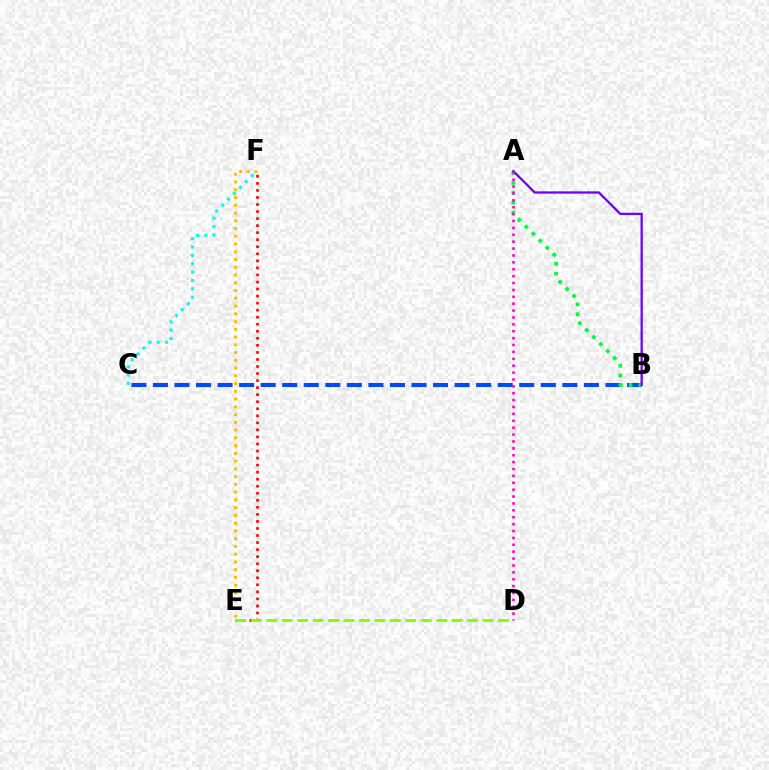{('E', 'F'): [{'color': '#ffbd00', 'line_style': 'dotted', 'thickness': 2.11}, {'color': '#ff0000', 'line_style': 'dotted', 'thickness': 1.91}], ('C', 'F'): [{'color': '#00fff6', 'line_style': 'dotted', 'thickness': 2.27}], ('B', 'C'): [{'color': '#004bff', 'line_style': 'dashed', 'thickness': 2.93}], ('A', 'B'): [{'color': '#00ff39', 'line_style': 'dotted', 'thickness': 2.68}, {'color': '#7200ff', 'line_style': 'solid', 'thickness': 1.65}], ('A', 'D'): [{'color': '#ff00cf', 'line_style': 'dotted', 'thickness': 1.87}], ('D', 'E'): [{'color': '#84ff00', 'line_style': 'dashed', 'thickness': 2.1}]}